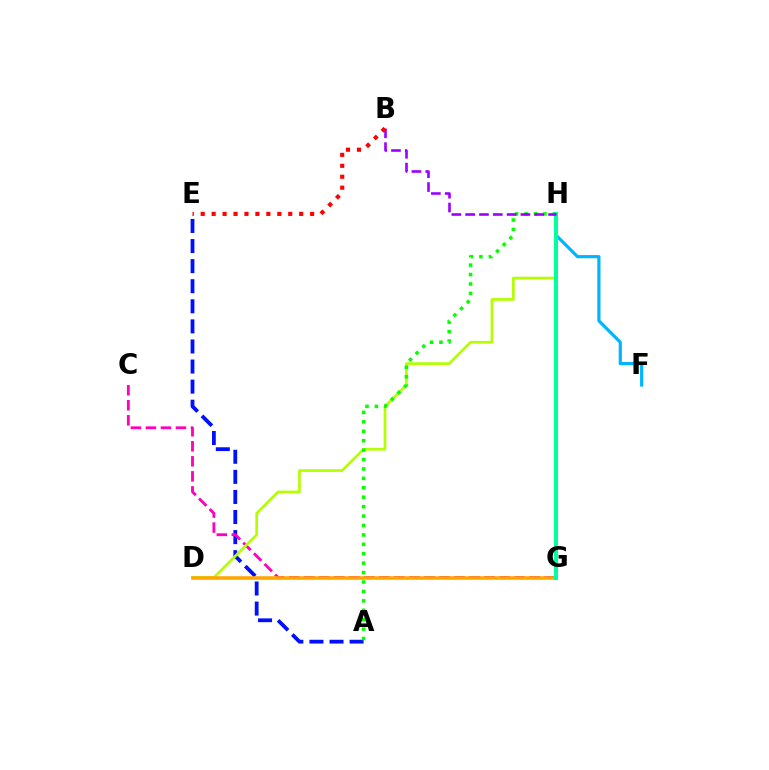{('A', 'E'): [{'color': '#0010ff', 'line_style': 'dashed', 'thickness': 2.73}], ('C', 'G'): [{'color': '#ff00bd', 'line_style': 'dashed', 'thickness': 2.04}], ('F', 'H'): [{'color': '#00b5ff', 'line_style': 'solid', 'thickness': 2.29}], ('D', 'H'): [{'color': '#b3ff00', 'line_style': 'solid', 'thickness': 1.95}], ('A', 'H'): [{'color': '#08ff00', 'line_style': 'dotted', 'thickness': 2.56}], ('D', 'G'): [{'color': '#ffa500', 'line_style': 'solid', 'thickness': 2.56}], ('G', 'H'): [{'color': '#00ff9d', 'line_style': 'solid', 'thickness': 2.92}], ('B', 'H'): [{'color': '#9b00ff', 'line_style': 'dashed', 'thickness': 1.88}], ('B', 'E'): [{'color': '#ff0000', 'line_style': 'dotted', 'thickness': 2.97}]}